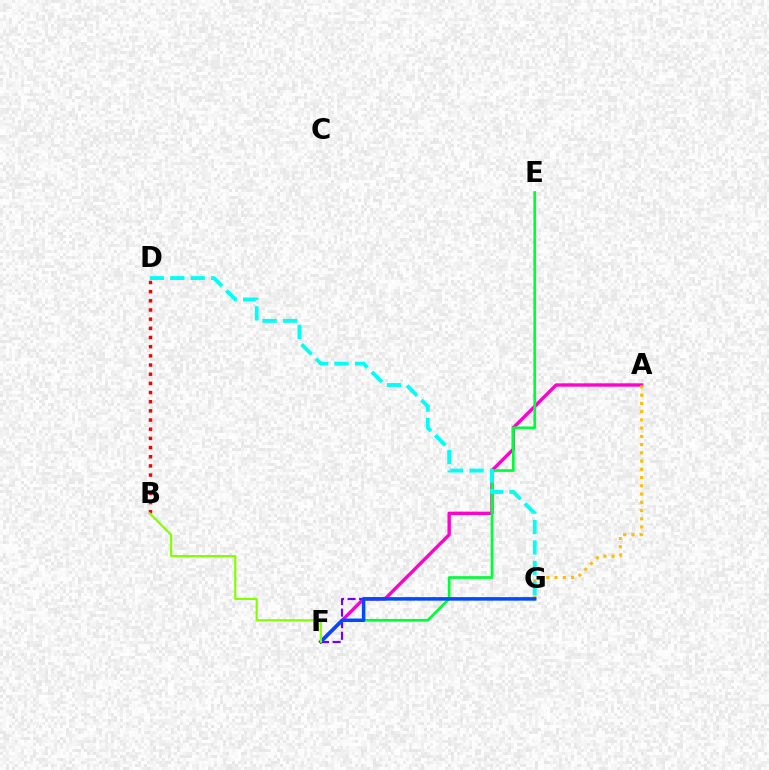{('A', 'F'): [{'color': '#ff00cf', 'line_style': 'solid', 'thickness': 2.42}], ('E', 'F'): [{'color': '#00ff39', 'line_style': 'solid', 'thickness': 1.94}], ('A', 'G'): [{'color': '#ffbd00', 'line_style': 'dotted', 'thickness': 2.24}], ('F', 'G'): [{'color': '#7200ff', 'line_style': 'dashed', 'thickness': 1.57}, {'color': '#004bff', 'line_style': 'solid', 'thickness': 2.52}], ('B', 'D'): [{'color': '#ff0000', 'line_style': 'dotted', 'thickness': 2.49}], ('D', 'G'): [{'color': '#00fff6', 'line_style': 'dashed', 'thickness': 2.78}], ('B', 'F'): [{'color': '#84ff00', 'line_style': 'solid', 'thickness': 1.57}]}